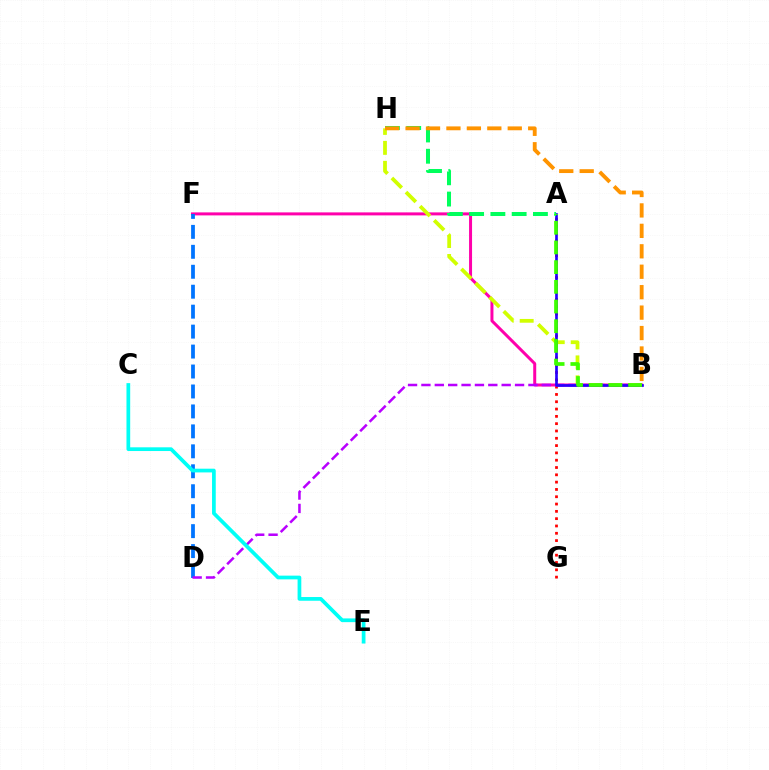{('A', 'G'): [{'color': '#ff0000', 'line_style': 'dotted', 'thickness': 1.99}], ('B', 'F'): [{'color': '#ff00ac', 'line_style': 'solid', 'thickness': 2.16}], ('B', 'H'): [{'color': '#d1ff00', 'line_style': 'dashed', 'thickness': 2.71}, {'color': '#ff9400', 'line_style': 'dashed', 'thickness': 2.78}], ('D', 'F'): [{'color': '#0074ff', 'line_style': 'dashed', 'thickness': 2.71}], ('B', 'D'): [{'color': '#b900ff', 'line_style': 'dashed', 'thickness': 1.82}], ('A', 'B'): [{'color': '#2500ff', 'line_style': 'solid', 'thickness': 1.92}, {'color': '#3dff00', 'line_style': 'dashed', 'thickness': 2.68}], ('A', 'H'): [{'color': '#00ff5c', 'line_style': 'dashed', 'thickness': 2.89}], ('C', 'E'): [{'color': '#00fff6', 'line_style': 'solid', 'thickness': 2.68}]}